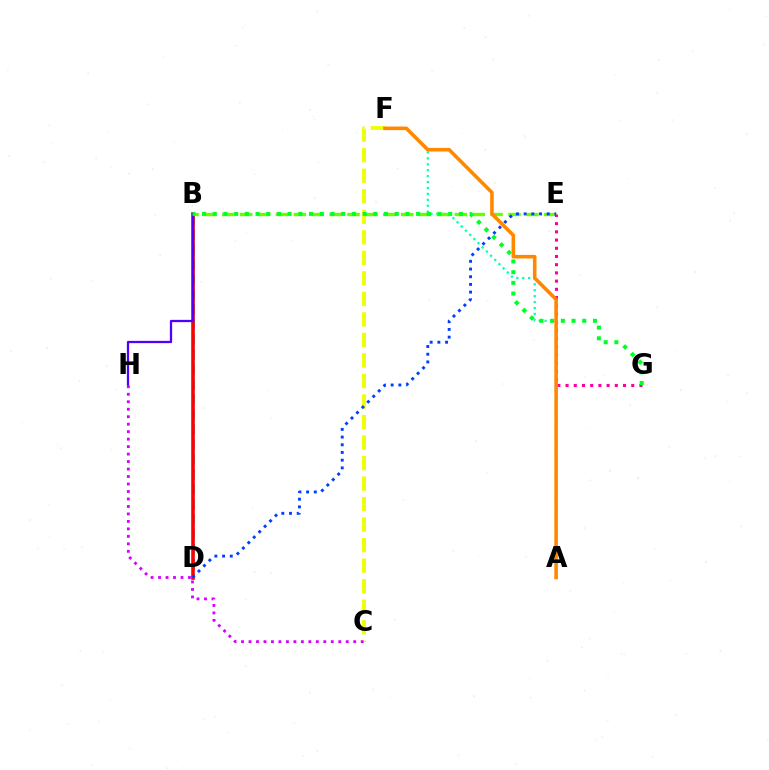{('C', 'F'): [{'color': '#eeff00', 'line_style': 'dashed', 'thickness': 2.79}], ('A', 'F'): [{'color': '#00ffaf', 'line_style': 'dotted', 'thickness': 1.61}, {'color': '#ff8800', 'line_style': 'solid', 'thickness': 2.58}], ('B', 'D'): [{'color': '#00c7ff', 'line_style': 'dashed', 'thickness': 2.03}, {'color': '#ff0000', 'line_style': 'solid', 'thickness': 2.6}], ('B', 'H'): [{'color': '#4f00ff', 'line_style': 'solid', 'thickness': 1.64}], ('B', 'E'): [{'color': '#66ff00', 'line_style': 'dashed', 'thickness': 2.43}], ('C', 'H'): [{'color': '#d600ff', 'line_style': 'dotted', 'thickness': 2.03}], ('E', 'G'): [{'color': '#ff00a0', 'line_style': 'dotted', 'thickness': 2.23}], ('B', 'G'): [{'color': '#00ff27', 'line_style': 'dotted', 'thickness': 2.91}], ('D', 'E'): [{'color': '#003fff', 'line_style': 'dotted', 'thickness': 2.09}]}